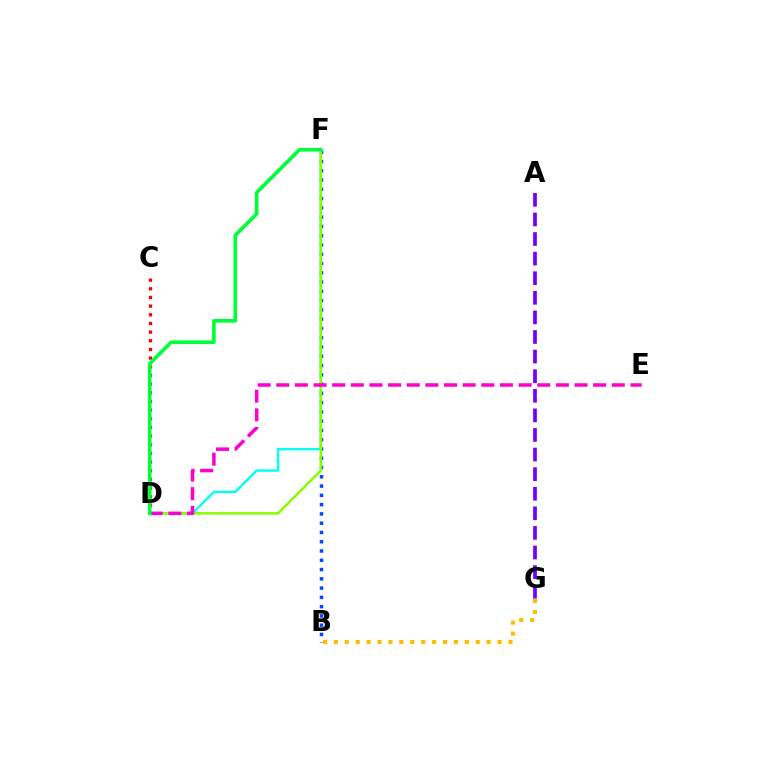{('C', 'D'): [{'color': '#ff0000', 'line_style': 'dotted', 'thickness': 2.35}], ('B', 'F'): [{'color': '#004bff', 'line_style': 'dotted', 'thickness': 2.52}], ('D', 'F'): [{'color': '#00fff6', 'line_style': 'solid', 'thickness': 1.7}, {'color': '#84ff00', 'line_style': 'solid', 'thickness': 1.81}, {'color': '#00ff39', 'line_style': 'solid', 'thickness': 2.62}], ('B', 'G'): [{'color': '#ffbd00', 'line_style': 'dotted', 'thickness': 2.96}], ('A', 'G'): [{'color': '#7200ff', 'line_style': 'dashed', 'thickness': 2.66}], ('D', 'E'): [{'color': '#ff00cf', 'line_style': 'dashed', 'thickness': 2.53}]}